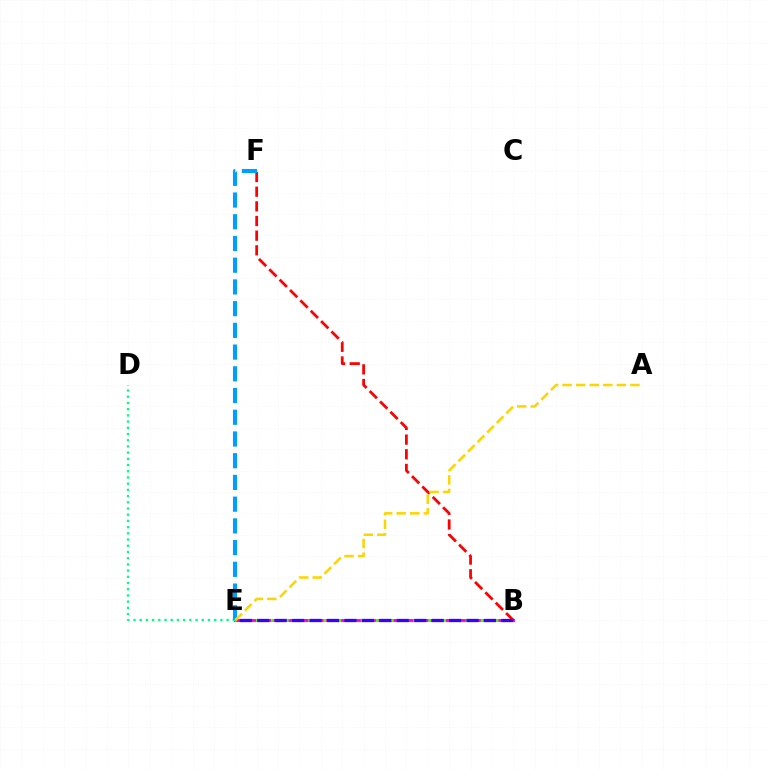{('B', 'E'): [{'color': '#ff00ed', 'line_style': 'solid', 'thickness': 2.12}, {'color': '#4fff00', 'line_style': 'dotted', 'thickness': 2.04}, {'color': '#3700ff', 'line_style': 'dashed', 'thickness': 2.37}], ('B', 'F'): [{'color': '#ff0000', 'line_style': 'dashed', 'thickness': 1.99}], ('D', 'E'): [{'color': '#00ff86', 'line_style': 'dotted', 'thickness': 1.69}], ('E', 'F'): [{'color': '#009eff', 'line_style': 'dashed', 'thickness': 2.95}], ('A', 'E'): [{'color': '#ffd500', 'line_style': 'dashed', 'thickness': 1.84}]}